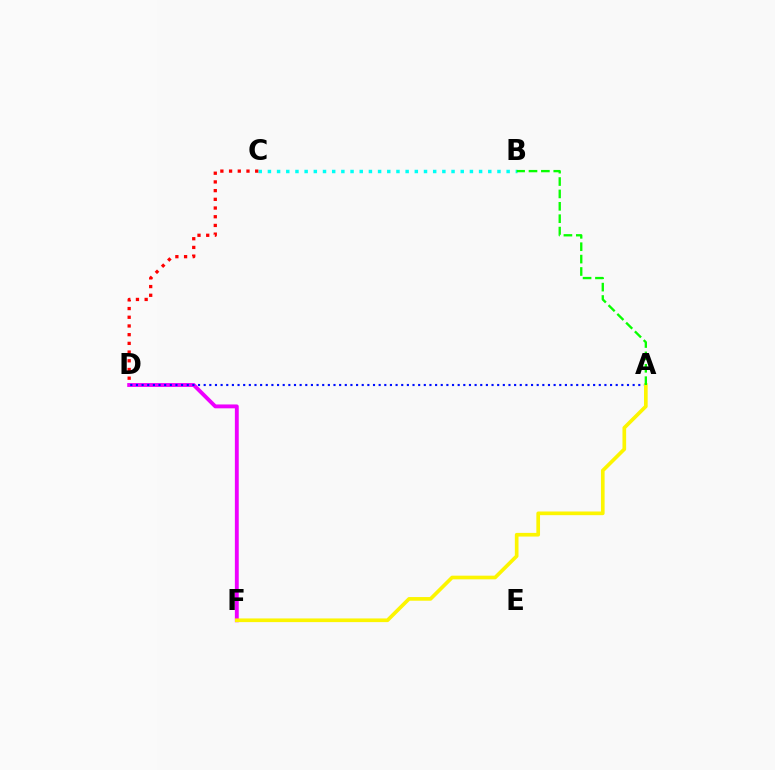{('D', 'F'): [{'color': '#ee00ff', 'line_style': 'solid', 'thickness': 2.79}], ('B', 'C'): [{'color': '#00fff6', 'line_style': 'dotted', 'thickness': 2.49}], ('A', 'D'): [{'color': '#0010ff', 'line_style': 'dotted', 'thickness': 1.53}], ('A', 'F'): [{'color': '#fcf500', 'line_style': 'solid', 'thickness': 2.64}], ('A', 'B'): [{'color': '#08ff00', 'line_style': 'dashed', 'thickness': 1.68}], ('C', 'D'): [{'color': '#ff0000', 'line_style': 'dotted', 'thickness': 2.36}]}